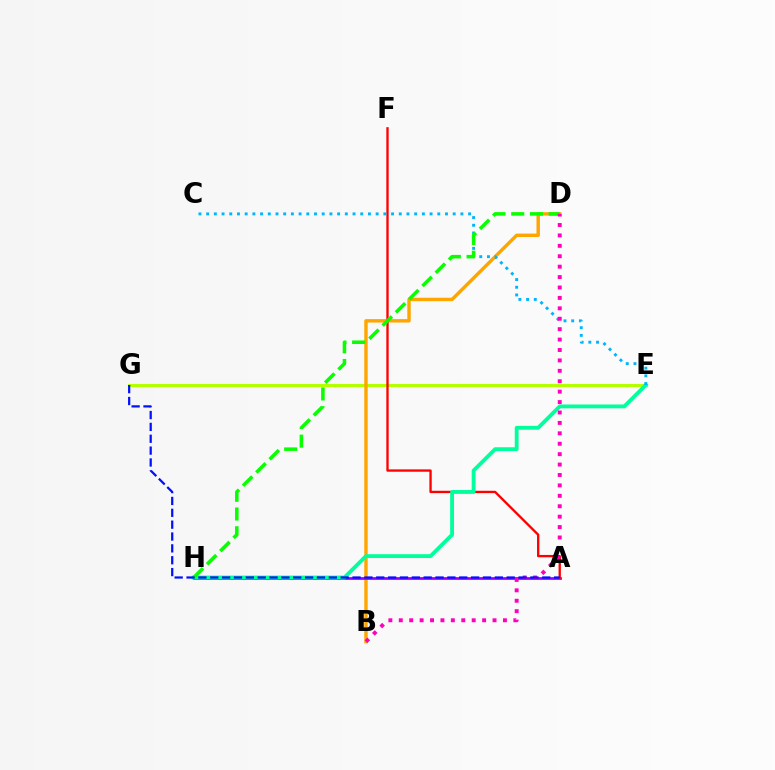{('E', 'G'): [{'color': '#b3ff00', 'line_style': 'solid', 'thickness': 2.24}], ('B', 'D'): [{'color': '#ffa500', 'line_style': 'solid', 'thickness': 2.45}, {'color': '#ff00bd', 'line_style': 'dotted', 'thickness': 2.83}], ('A', 'H'): [{'color': '#9b00ff', 'line_style': 'solid', 'thickness': 1.98}], ('A', 'F'): [{'color': '#ff0000', 'line_style': 'solid', 'thickness': 1.68}], ('E', 'H'): [{'color': '#00ff9d', 'line_style': 'solid', 'thickness': 2.76}], ('C', 'E'): [{'color': '#00b5ff', 'line_style': 'dotted', 'thickness': 2.09}], ('D', 'H'): [{'color': '#08ff00', 'line_style': 'dashed', 'thickness': 2.54}], ('A', 'G'): [{'color': '#0010ff', 'line_style': 'dashed', 'thickness': 1.61}]}